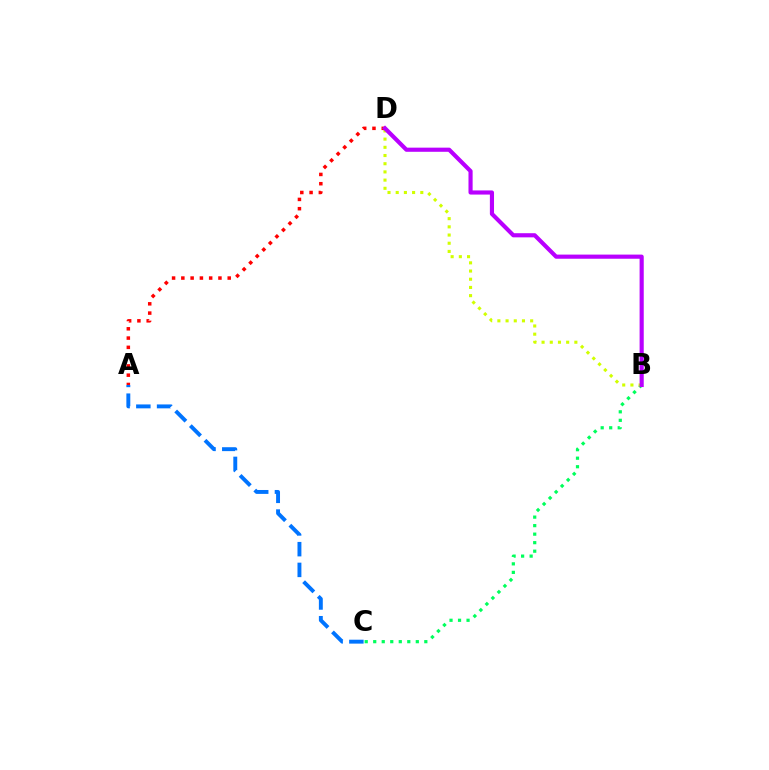{('A', 'C'): [{'color': '#0074ff', 'line_style': 'dashed', 'thickness': 2.82}], ('B', 'C'): [{'color': '#00ff5c', 'line_style': 'dotted', 'thickness': 2.31}], ('B', 'D'): [{'color': '#d1ff00', 'line_style': 'dotted', 'thickness': 2.23}, {'color': '#b900ff', 'line_style': 'solid', 'thickness': 2.98}], ('A', 'D'): [{'color': '#ff0000', 'line_style': 'dotted', 'thickness': 2.52}]}